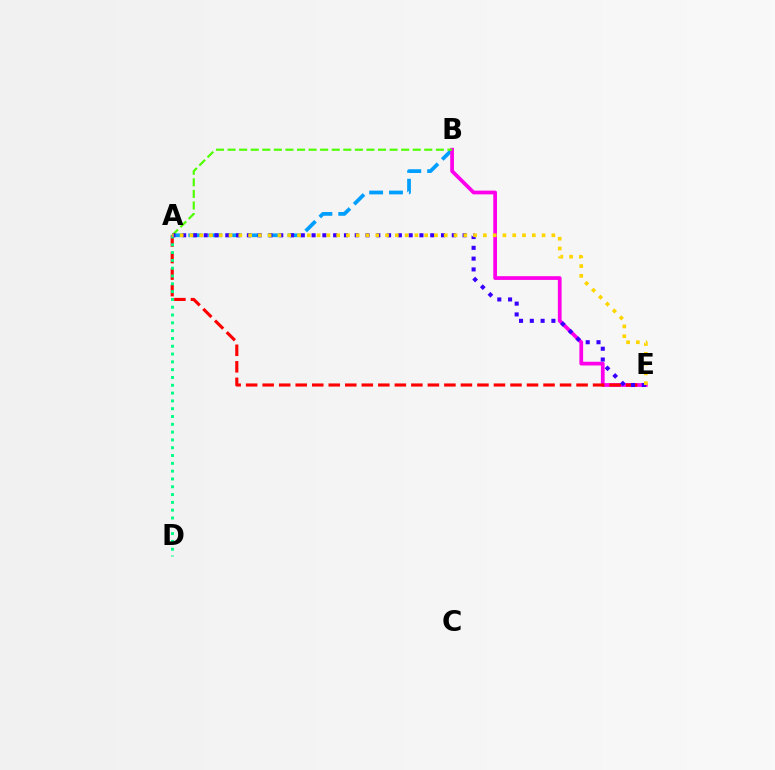{('A', 'B'): [{'color': '#009eff', 'line_style': 'dashed', 'thickness': 2.7}, {'color': '#4fff00', 'line_style': 'dashed', 'thickness': 1.57}], ('B', 'E'): [{'color': '#ff00ed', 'line_style': 'solid', 'thickness': 2.69}], ('A', 'E'): [{'color': '#ff0000', 'line_style': 'dashed', 'thickness': 2.24}, {'color': '#3700ff', 'line_style': 'dotted', 'thickness': 2.93}, {'color': '#ffd500', 'line_style': 'dotted', 'thickness': 2.66}], ('A', 'D'): [{'color': '#00ff86', 'line_style': 'dotted', 'thickness': 2.12}]}